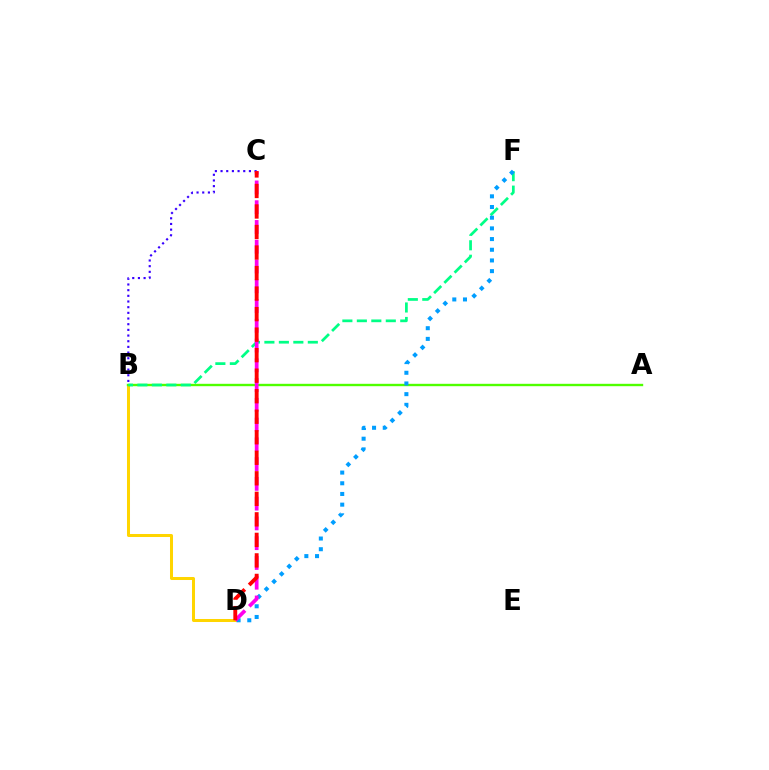{('B', 'D'): [{'color': '#ffd500', 'line_style': 'solid', 'thickness': 2.17}], ('A', 'B'): [{'color': '#4fff00', 'line_style': 'solid', 'thickness': 1.72}], ('B', 'C'): [{'color': '#3700ff', 'line_style': 'dotted', 'thickness': 1.54}], ('B', 'F'): [{'color': '#00ff86', 'line_style': 'dashed', 'thickness': 1.97}], ('D', 'F'): [{'color': '#009eff', 'line_style': 'dotted', 'thickness': 2.9}], ('C', 'D'): [{'color': '#ff00ed', 'line_style': 'dashed', 'thickness': 2.68}, {'color': '#ff0000', 'line_style': 'dashed', 'thickness': 2.79}]}